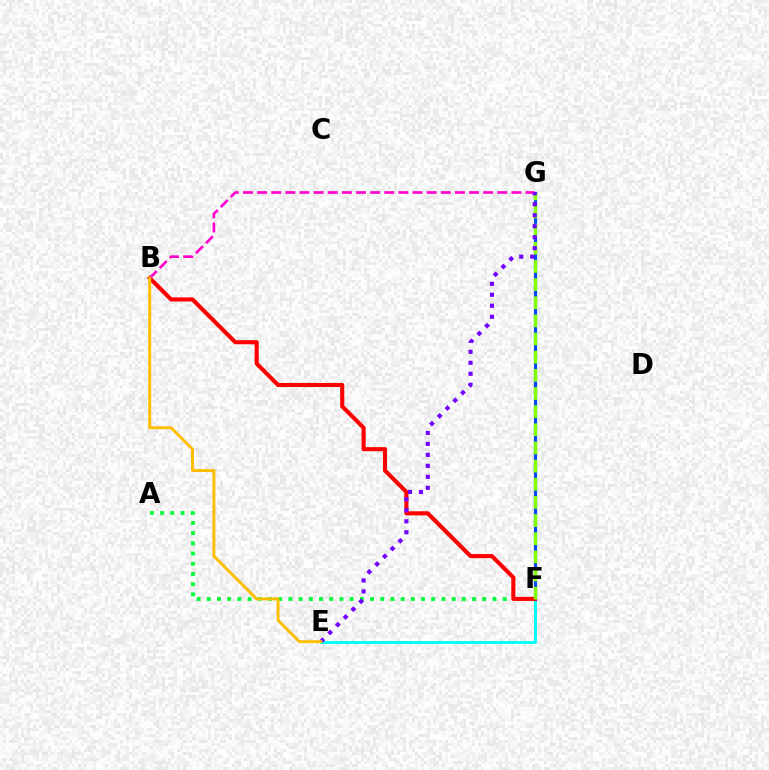{('A', 'F'): [{'color': '#00ff39', 'line_style': 'dotted', 'thickness': 2.77}], ('E', 'F'): [{'color': '#00fff6', 'line_style': 'solid', 'thickness': 2.08}], ('F', 'G'): [{'color': '#004bff', 'line_style': 'solid', 'thickness': 2.26}, {'color': '#84ff00', 'line_style': 'dashed', 'thickness': 2.47}], ('B', 'F'): [{'color': '#ff0000', 'line_style': 'solid', 'thickness': 2.95}], ('B', 'G'): [{'color': '#ff00cf', 'line_style': 'dashed', 'thickness': 1.92}], ('E', 'G'): [{'color': '#7200ff', 'line_style': 'dotted', 'thickness': 2.98}], ('B', 'E'): [{'color': '#ffbd00', 'line_style': 'solid', 'thickness': 2.1}]}